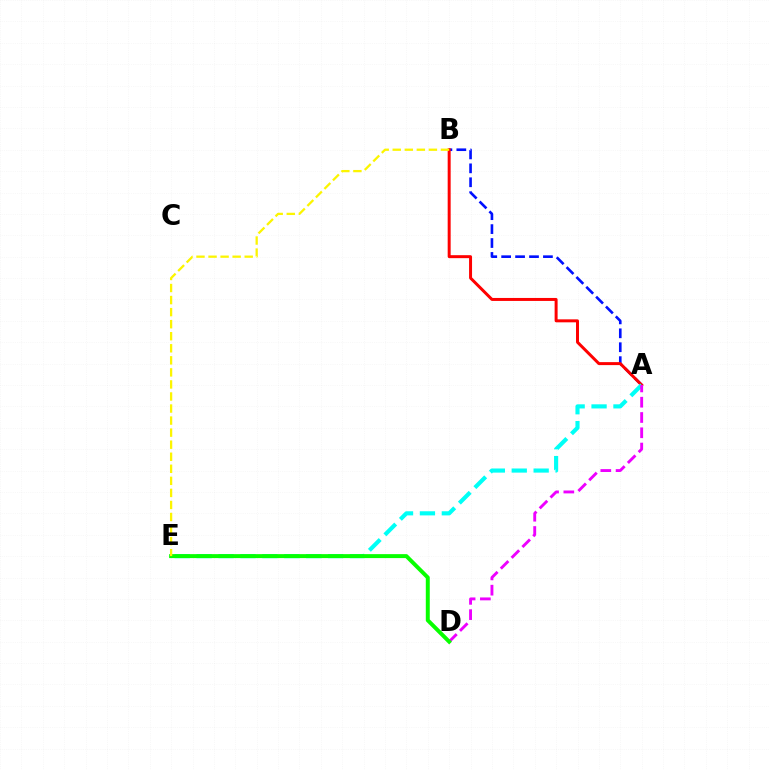{('A', 'B'): [{'color': '#0010ff', 'line_style': 'dashed', 'thickness': 1.89}, {'color': '#ff0000', 'line_style': 'solid', 'thickness': 2.15}], ('A', 'E'): [{'color': '#00fff6', 'line_style': 'dashed', 'thickness': 2.98}], ('A', 'D'): [{'color': '#ee00ff', 'line_style': 'dashed', 'thickness': 2.08}], ('D', 'E'): [{'color': '#08ff00', 'line_style': 'solid', 'thickness': 2.85}], ('B', 'E'): [{'color': '#fcf500', 'line_style': 'dashed', 'thickness': 1.64}]}